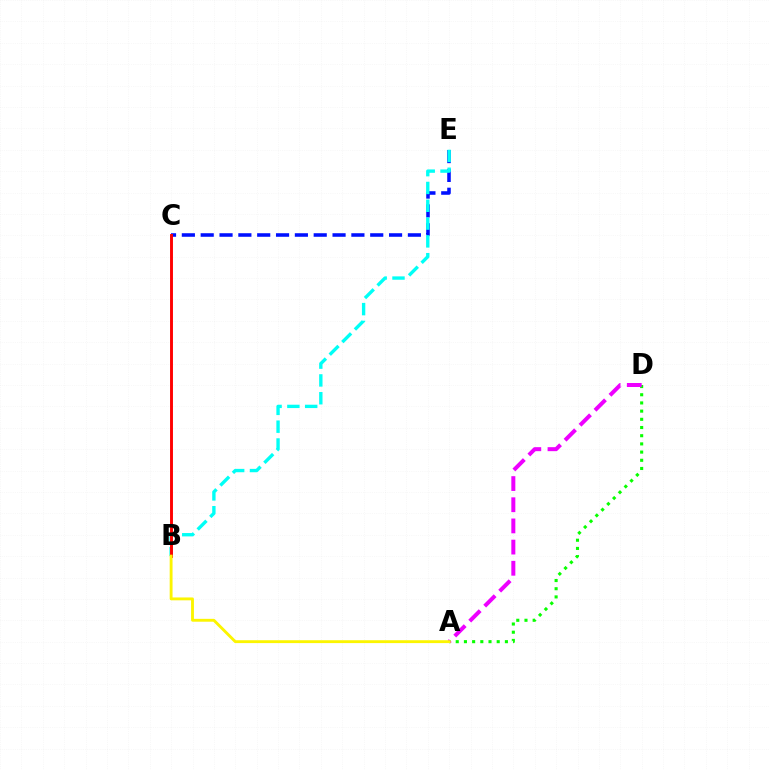{('A', 'D'): [{'color': '#08ff00', 'line_style': 'dotted', 'thickness': 2.23}, {'color': '#ee00ff', 'line_style': 'dashed', 'thickness': 2.88}], ('C', 'E'): [{'color': '#0010ff', 'line_style': 'dashed', 'thickness': 2.56}], ('B', 'E'): [{'color': '#00fff6', 'line_style': 'dashed', 'thickness': 2.42}], ('B', 'C'): [{'color': '#ff0000', 'line_style': 'solid', 'thickness': 2.1}], ('A', 'B'): [{'color': '#fcf500', 'line_style': 'solid', 'thickness': 2.06}]}